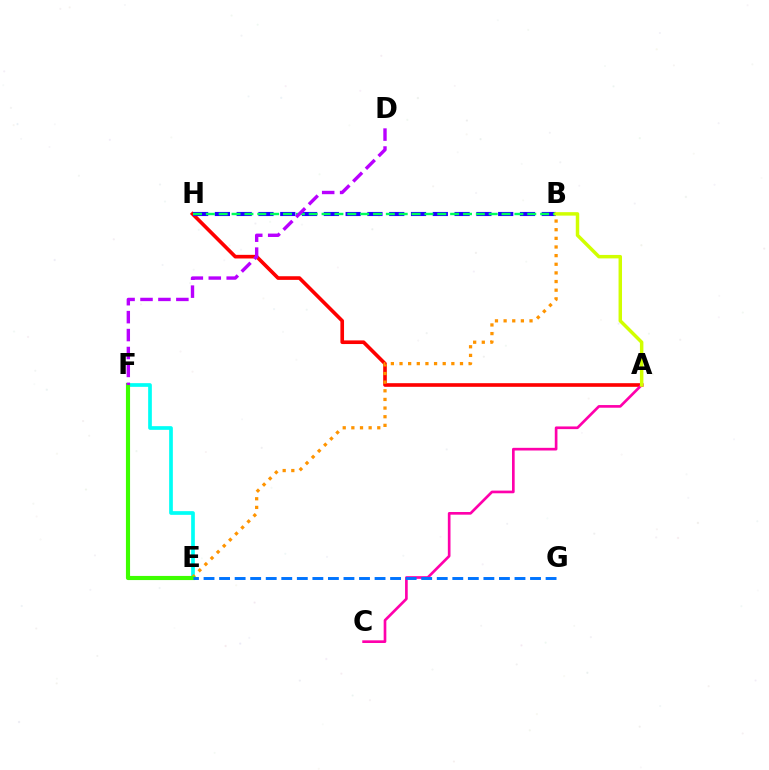{('A', 'H'): [{'color': '#ff0000', 'line_style': 'solid', 'thickness': 2.62}], ('A', 'C'): [{'color': '#ff00ac', 'line_style': 'solid', 'thickness': 1.92}], ('E', 'F'): [{'color': '#00fff6', 'line_style': 'solid', 'thickness': 2.66}, {'color': '#3dff00', 'line_style': 'solid', 'thickness': 2.98}], ('B', 'E'): [{'color': '#ff9400', 'line_style': 'dotted', 'thickness': 2.35}], ('B', 'H'): [{'color': '#2500ff', 'line_style': 'dashed', 'thickness': 2.96}, {'color': '#00ff5c', 'line_style': 'dashed', 'thickness': 1.75}], ('A', 'B'): [{'color': '#d1ff00', 'line_style': 'solid', 'thickness': 2.5}], ('D', 'F'): [{'color': '#b900ff', 'line_style': 'dashed', 'thickness': 2.44}], ('E', 'G'): [{'color': '#0074ff', 'line_style': 'dashed', 'thickness': 2.11}]}